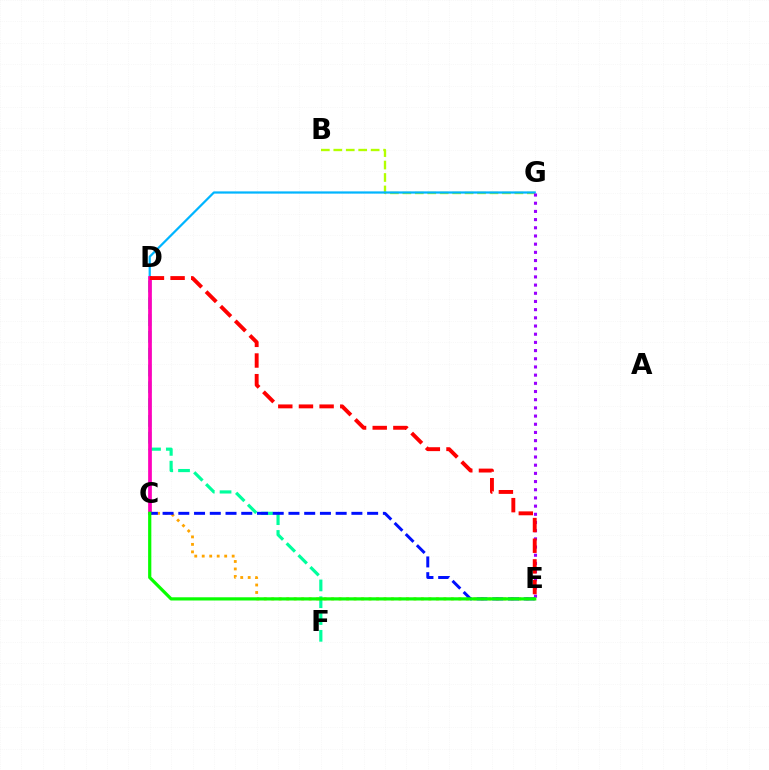{('D', 'F'): [{'color': '#00ff9d', 'line_style': 'dashed', 'thickness': 2.28}], ('C', 'E'): [{'color': '#ffa500', 'line_style': 'dotted', 'thickness': 2.03}, {'color': '#0010ff', 'line_style': 'dashed', 'thickness': 2.14}, {'color': '#08ff00', 'line_style': 'solid', 'thickness': 2.31}], ('B', 'G'): [{'color': '#b3ff00', 'line_style': 'dashed', 'thickness': 1.69}], ('D', 'G'): [{'color': '#00b5ff', 'line_style': 'solid', 'thickness': 1.6}], ('C', 'D'): [{'color': '#ff00bd', 'line_style': 'solid', 'thickness': 2.68}], ('E', 'G'): [{'color': '#9b00ff', 'line_style': 'dotted', 'thickness': 2.22}], ('D', 'E'): [{'color': '#ff0000', 'line_style': 'dashed', 'thickness': 2.81}]}